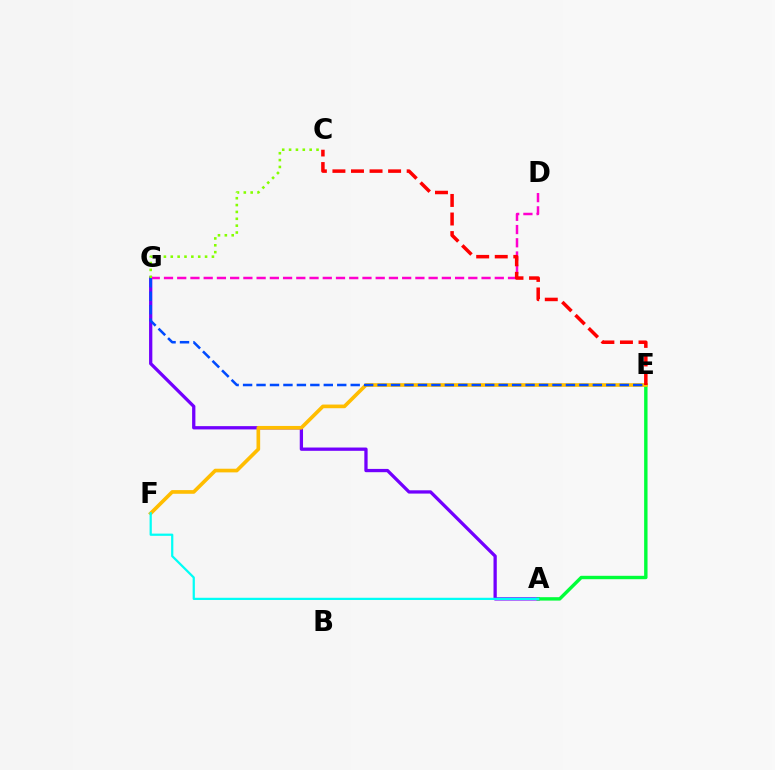{('A', 'G'): [{'color': '#7200ff', 'line_style': 'solid', 'thickness': 2.36}], ('A', 'E'): [{'color': '#00ff39', 'line_style': 'solid', 'thickness': 2.45}], ('E', 'F'): [{'color': '#ffbd00', 'line_style': 'solid', 'thickness': 2.63}], ('D', 'G'): [{'color': '#ff00cf', 'line_style': 'dashed', 'thickness': 1.8}], ('C', 'E'): [{'color': '#ff0000', 'line_style': 'dashed', 'thickness': 2.52}], ('E', 'G'): [{'color': '#004bff', 'line_style': 'dashed', 'thickness': 1.83}], ('A', 'F'): [{'color': '#00fff6', 'line_style': 'solid', 'thickness': 1.61}], ('C', 'G'): [{'color': '#84ff00', 'line_style': 'dotted', 'thickness': 1.86}]}